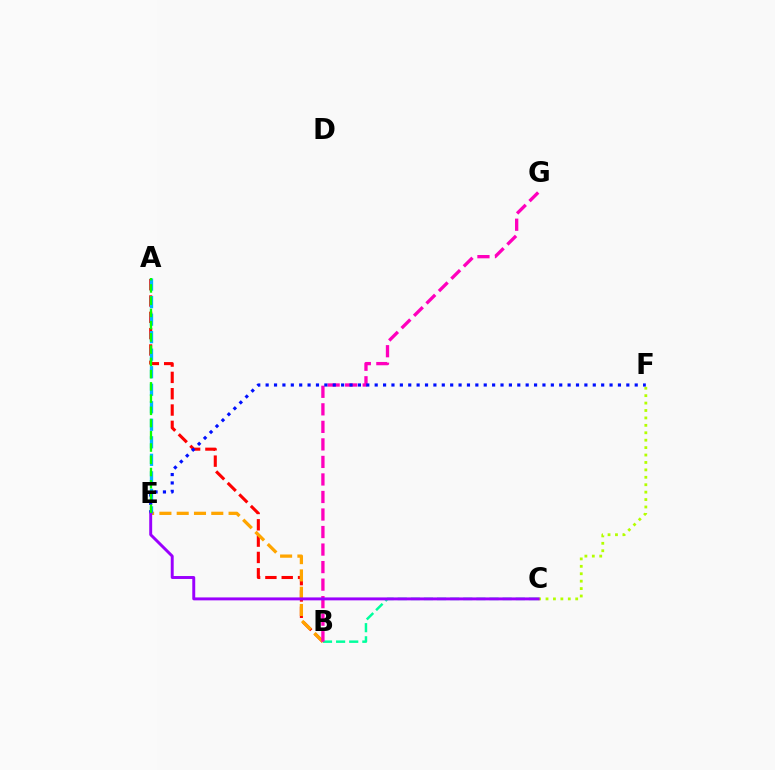{('B', 'C'): [{'color': '#00ff9d', 'line_style': 'dashed', 'thickness': 1.78}], ('C', 'F'): [{'color': '#b3ff00', 'line_style': 'dotted', 'thickness': 2.02}], ('A', 'B'): [{'color': '#ff0000', 'line_style': 'dashed', 'thickness': 2.22}], ('B', 'E'): [{'color': '#ffa500', 'line_style': 'dashed', 'thickness': 2.35}], ('B', 'G'): [{'color': '#ff00bd', 'line_style': 'dashed', 'thickness': 2.38}], ('A', 'E'): [{'color': '#00b5ff', 'line_style': 'dashed', 'thickness': 2.38}, {'color': '#08ff00', 'line_style': 'dashed', 'thickness': 1.66}], ('E', 'F'): [{'color': '#0010ff', 'line_style': 'dotted', 'thickness': 2.28}], ('C', 'E'): [{'color': '#9b00ff', 'line_style': 'solid', 'thickness': 2.11}]}